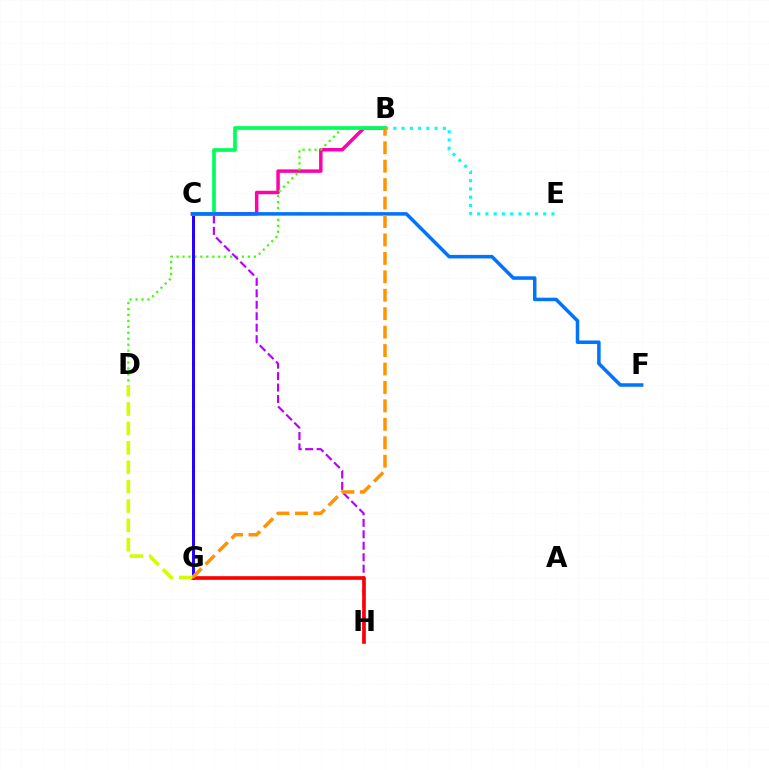{('B', 'C'): [{'color': '#ff00ac', 'line_style': 'solid', 'thickness': 2.51}, {'color': '#00ff5c', 'line_style': 'solid', 'thickness': 2.67}], ('B', 'D'): [{'color': '#3dff00', 'line_style': 'dotted', 'thickness': 1.61}], ('C', 'H'): [{'color': '#b900ff', 'line_style': 'dashed', 'thickness': 1.56}], ('B', 'E'): [{'color': '#00fff6', 'line_style': 'dotted', 'thickness': 2.24}], ('C', 'G'): [{'color': '#2500ff', 'line_style': 'solid', 'thickness': 2.14}], ('C', 'F'): [{'color': '#0074ff', 'line_style': 'solid', 'thickness': 2.53}], ('G', 'H'): [{'color': '#ff0000', 'line_style': 'solid', 'thickness': 2.63}], ('B', 'G'): [{'color': '#ff9400', 'line_style': 'dashed', 'thickness': 2.51}], ('D', 'G'): [{'color': '#d1ff00', 'line_style': 'dashed', 'thickness': 2.63}]}